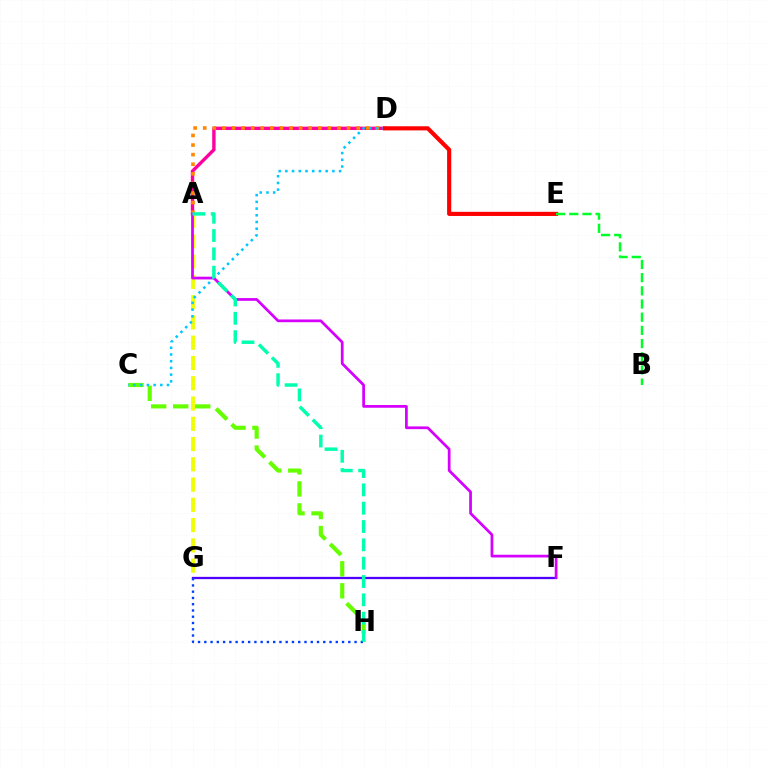{('A', 'D'): [{'color': '#ff00a0', 'line_style': 'solid', 'thickness': 2.44}, {'color': '#ff8800', 'line_style': 'dotted', 'thickness': 2.61}], ('C', 'H'): [{'color': '#66ff00', 'line_style': 'dashed', 'thickness': 2.99}], ('A', 'G'): [{'color': '#eeff00', 'line_style': 'dashed', 'thickness': 2.75}], ('F', 'G'): [{'color': '#4f00ff', 'line_style': 'solid', 'thickness': 1.64}], ('C', 'D'): [{'color': '#00c7ff', 'line_style': 'dotted', 'thickness': 1.82}], ('G', 'H'): [{'color': '#003fff', 'line_style': 'dotted', 'thickness': 1.7}], ('D', 'E'): [{'color': '#ff0000', 'line_style': 'solid', 'thickness': 2.98}], ('A', 'F'): [{'color': '#d600ff', 'line_style': 'solid', 'thickness': 1.97}], ('B', 'E'): [{'color': '#00ff27', 'line_style': 'dashed', 'thickness': 1.79}], ('A', 'H'): [{'color': '#00ffaf', 'line_style': 'dashed', 'thickness': 2.49}]}